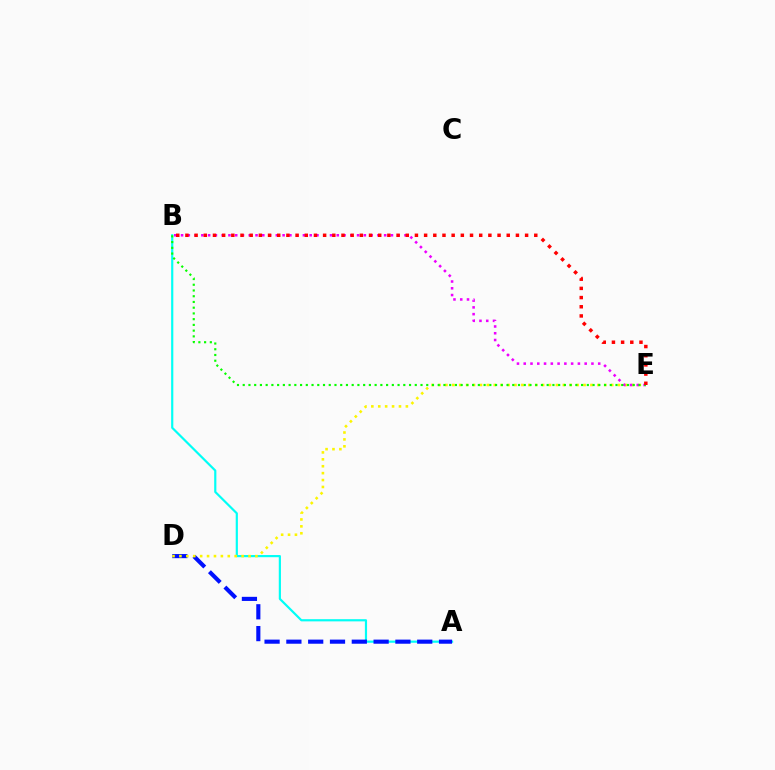{('A', 'B'): [{'color': '#00fff6', 'line_style': 'solid', 'thickness': 1.57}], ('A', 'D'): [{'color': '#0010ff', 'line_style': 'dashed', 'thickness': 2.96}], ('D', 'E'): [{'color': '#fcf500', 'line_style': 'dotted', 'thickness': 1.88}], ('B', 'E'): [{'color': '#ee00ff', 'line_style': 'dotted', 'thickness': 1.84}, {'color': '#08ff00', 'line_style': 'dotted', 'thickness': 1.56}, {'color': '#ff0000', 'line_style': 'dotted', 'thickness': 2.49}]}